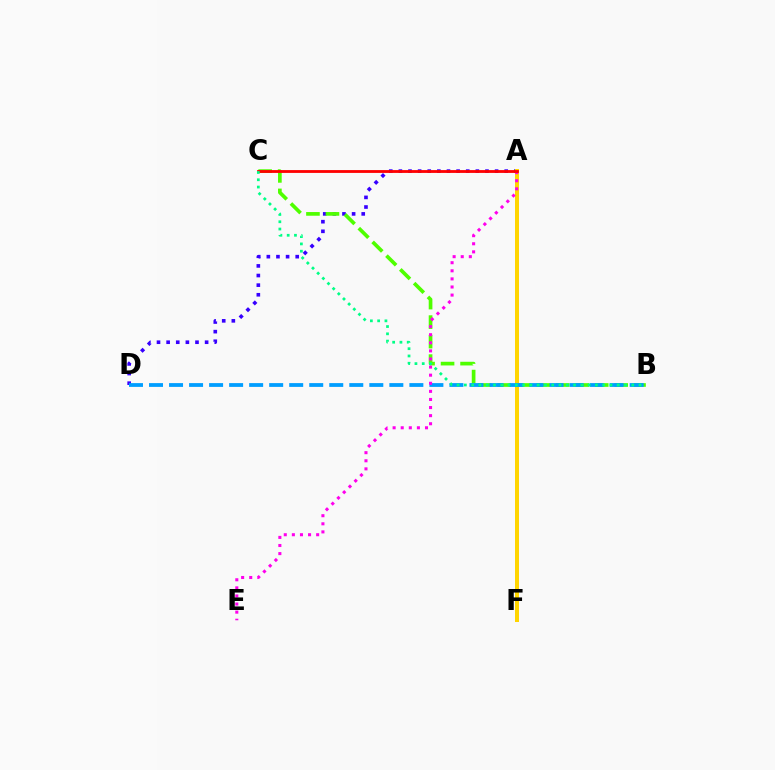{('A', 'D'): [{'color': '#3700ff', 'line_style': 'dotted', 'thickness': 2.61}], ('B', 'C'): [{'color': '#4fff00', 'line_style': 'dashed', 'thickness': 2.65}, {'color': '#00ff86', 'line_style': 'dotted', 'thickness': 1.98}], ('A', 'F'): [{'color': '#ffd500', 'line_style': 'solid', 'thickness': 2.88}], ('B', 'D'): [{'color': '#009eff', 'line_style': 'dashed', 'thickness': 2.72}], ('A', 'E'): [{'color': '#ff00ed', 'line_style': 'dotted', 'thickness': 2.2}], ('A', 'C'): [{'color': '#ff0000', 'line_style': 'solid', 'thickness': 2.03}]}